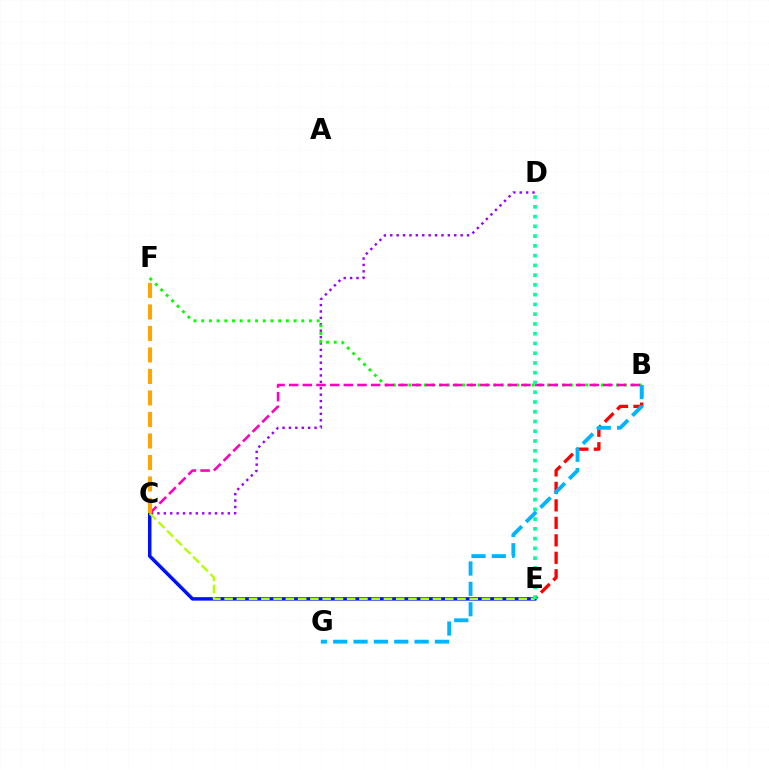{('B', 'E'): [{'color': '#ff0000', 'line_style': 'dashed', 'thickness': 2.37}], ('C', 'E'): [{'color': '#0010ff', 'line_style': 'solid', 'thickness': 2.51}, {'color': '#b3ff00', 'line_style': 'dashed', 'thickness': 1.67}], ('C', 'D'): [{'color': '#9b00ff', 'line_style': 'dotted', 'thickness': 1.74}], ('B', 'F'): [{'color': '#08ff00', 'line_style': 'dotted', 'thickness': 2.09}], ('B', 'C'): [{'color': '#ff00bd', 'line_style': 'dashed', 'thickness': 1.86}], ('B', 'G'): [{'color': '#00b5ff', 'line_style': 'dashed', 'thickness': 2.76}], ('C', 'F'): [{'color': '#ffa500', 'line_style': 'dashed', 'thickness': 2.92}], ('D', 'E'): [{'color': '#00ff9d', 'line_style': 'dotted', 'thickness': 2.65}]}